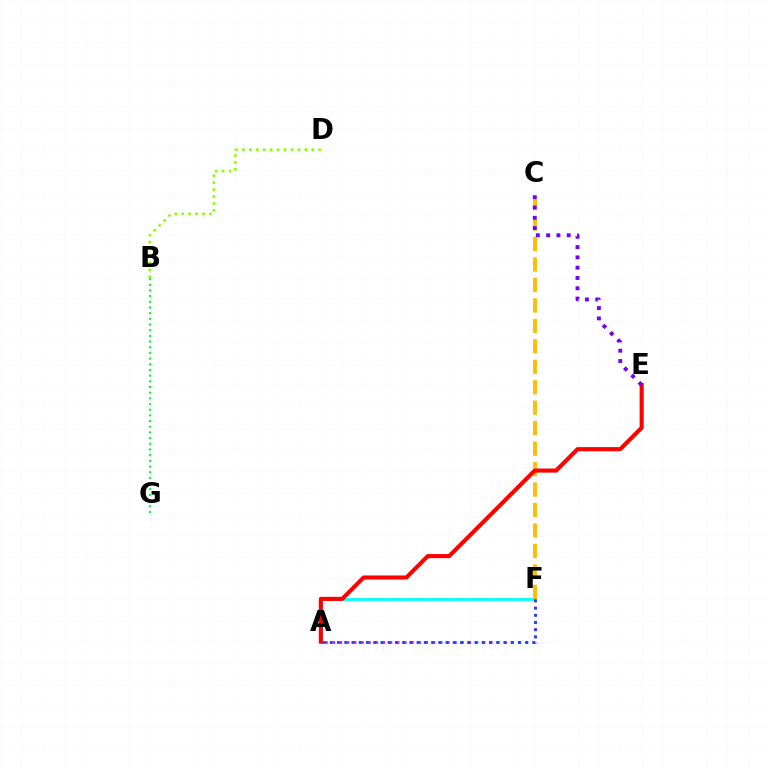{('A', 'F'): [{'color': '#00fff6', 'line_style': 'solid', 'thickness': 2.01}, {'color': '#ff00cf', 'line_style': 'dotted', 'thickness': 1.95}, {'color': '#004bff', 'line_style': 'dotted', 'thickness': 1.97}], ('C', 'F'): [{'color': '#ffbd00', 'line_style': 'dashed', 'thickness': 2.78}], ('A', 'E'): [{'color': '#ff0000', 'line_style': 'solid', 'thickness': 2.95}], ('B', 'G'): [{'color': '#00ff39', 'line_style': 'dotted', 'thickness': 1.54}], ('B', 'D'): [{'color': '#84ff00', 'line_style': 'dotted', 'thickness': 1.89}], ('C', 'E'): [{'color': '#7200ff', 'line_style': 'dotted', 'thickness': 2.8}]}